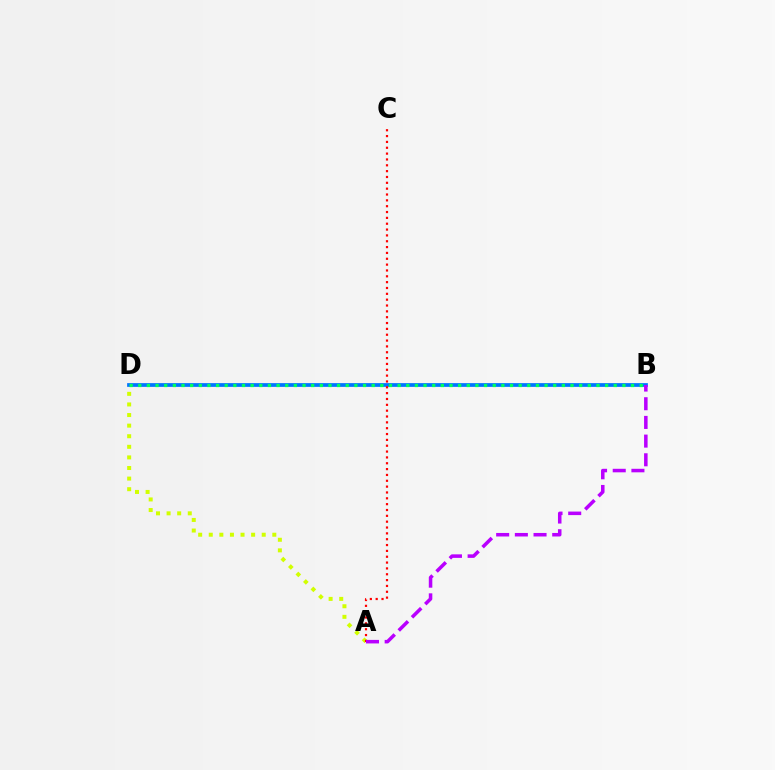{('A', 'D'): [{'color': '#d1ff00', 'line_style': 'dotted', 'thickness': 2.88}], ('B', 'D'): [{'color': '#0074ff', 'line_style': 'solid', 'thickness': 2.69}, {'color': '#00ff5c', 'line_style': 'dotted', 'thickness': 2.35}], ('A', 'C'): [{'color': '#ff0000', 'line_style': 'dotted', 'thickness': 1.59}], ('A', 'B'): [{'color': '#b900ff', 'line_style': 'dashed', 'thickness': 2.54}]}